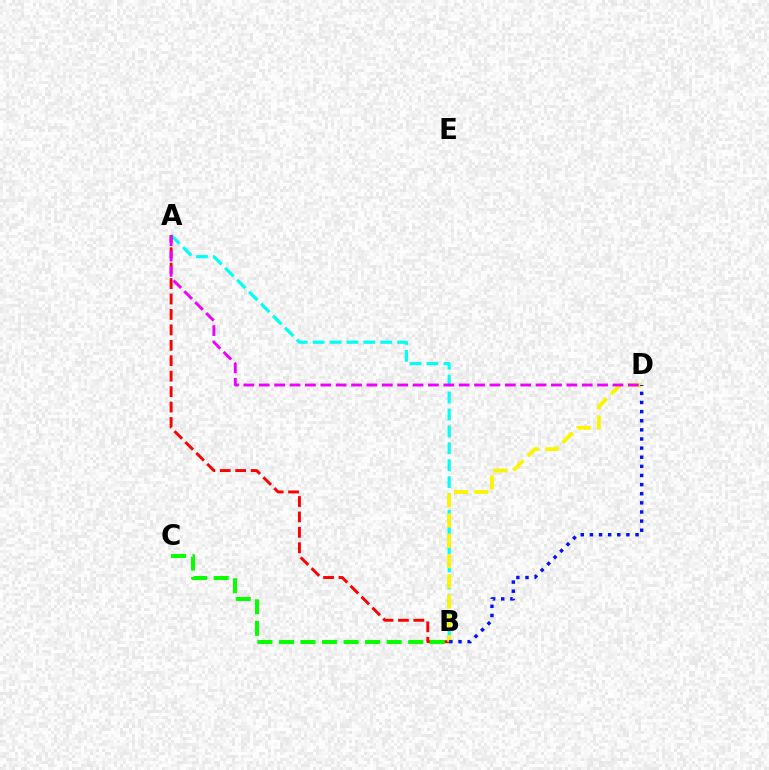{('A', 'B'): [{'color': '#00fff6', 'line_style': 'dashed', 'thickness': 2.3}, {'color': '#ff0000', 'line_style': 'dashed', 'thickness': 2.1}], ('B', 'D'): [{'color': '#fcf500', 'line_style': 'dashed', 'thickness': 2.75}, {'color': '#0010ff', 'line_style': 'dotted', 'thickness': 2.48}], ('A', 'D'): [{'color': '#ee00ff', 'line_style': 'dashed', 'thickness': 2.09}], ('B', 'C'): [{'color': '#08ff00', 'line_style': 'dashed', 'thickness': 2.93}]}